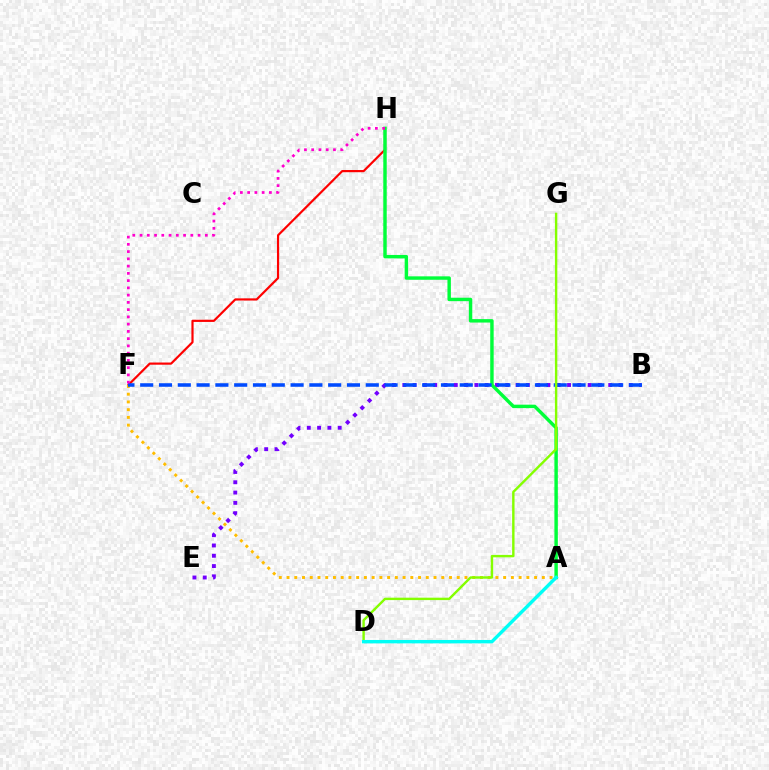{('F', 'H'): [{'color': '#ff0000', 'line_style': 'solid', 'thickness': 1.57}, {'color': '#ff00cf', 'line_style': 'dotted', 'thickness': 1.97}], ('B', 'E'): [{'color': '#7200ff', 'line_style': 'dotted', 'thickness': 2.8}], ('A', 'F'): [{'color': '#ffbd00', 'line_style': 'dotted', 'thickness': 2.1}], ('A', 'H'): [{'color': '#00ff39', 'line_style': 'solid', 'thickness': 2.47}], ('B', 'F'): [{'color': '#004bff', 'line_style': 'dashed', 'thickness': 2.55}], ('D', 'G'): [{'color': '#84ff00', 'line_style': 'solid', 'thickness': 1.74}], ('A', 'D'): [{'color': '#00fff6', 'line_style': 'solid', 'thickness': 2.44}]}